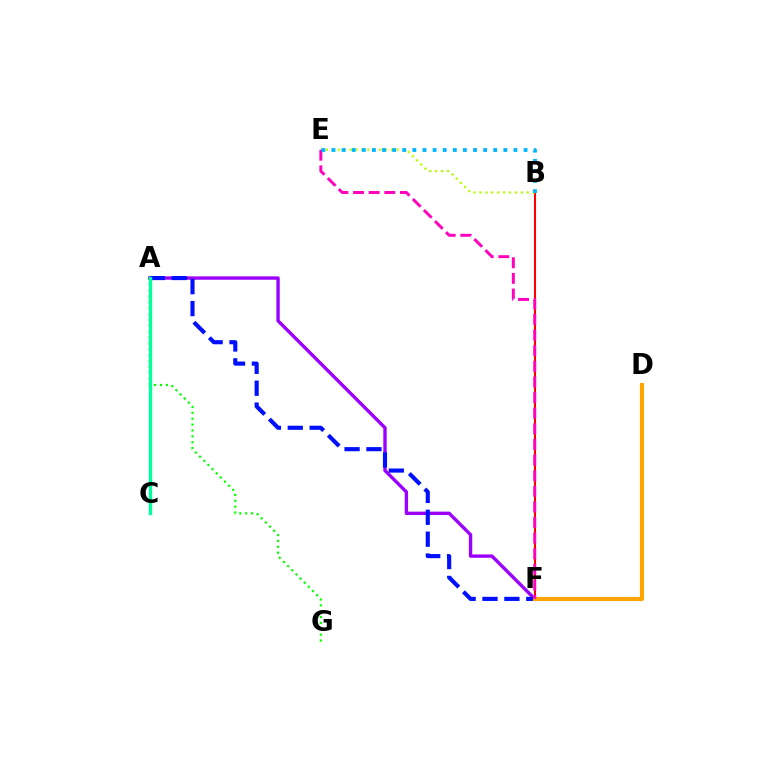{('A', 'F'): [{'color': '#9b00ff', 'line_style': 'solid', 'thickness': 2.42}, {'color': '#0010ff', 'line_style': 'dashed', 'thickness': 2.97}], ('B', 'F'): [{'color': '#ff0000', 'line_style': 'solid', 'thickness': 1.51}], ('D', 'F'): [{'color': '#ffa500', 'line_style': 'solid', 'thickness': 2.94}], ('A', 'G'): [{'color': '#08ff00', 'line_style': 'dotted', 'thickness': 1.59}], ('A', 'C'): [{'color': '#00ff9d', 'line_style': 'solid', 'thickness': 2.41}], ('B', 'E'): [{'color': '#b3ff00', 'line_style': 'dotted', 'thickness': 1.6}, {'color': '#00b5ff', 'line_style': 'dotted', 'thickness': 2.75}], ('E', 'F'): [{'color': '#ff00bd', 'line_style': 'dashed', 'thickness': 2.12}]}